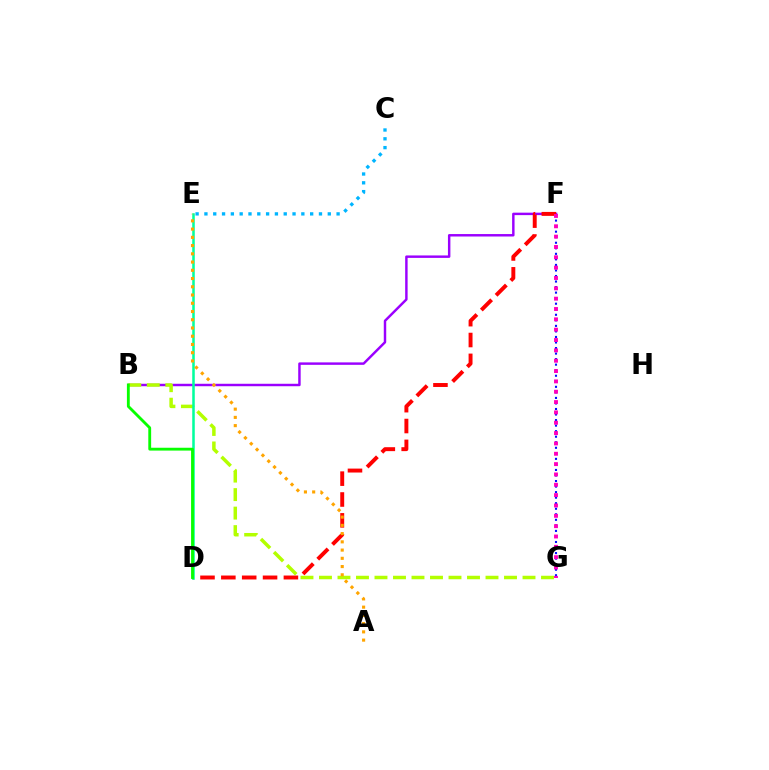{('B', 'F'): [{'color': '#9b00ff', 'line_style': 'solid', 'thickness': 1.76}], ('B', 'G'): [{'color': '#b3ff00', 'line_style': 'dashed', 'thickness': 2.51}], ('D', 'F'): [{'color': '#ff0000', 'line_style': 'dashed', 'thickness': 2.83}], ('D', 'E'): [{'color': '#00ff9d', 'line_style': 'solid', 'thickness': 1.82}], ('A', 'E'): [{'color': '#ffa500', 'line_style': 'dotted', 'thickness': 2.24}], ('C', 'E'): [{'color': '#00b5ff', 'line_style': 'dotted', 'thickness': 2.39}], ('F', 'G'): [{'color': '#0010ff', 'line_style': 'dotted', 'thickness': 1.51}, {'color': '#ff00bd', 'line_style': 'dotted', 'thickness': 2.81}], ('B', 'D'): [{'color': '#08ff00', 'line_style': 'solid', 'thickness': 2.05}]}